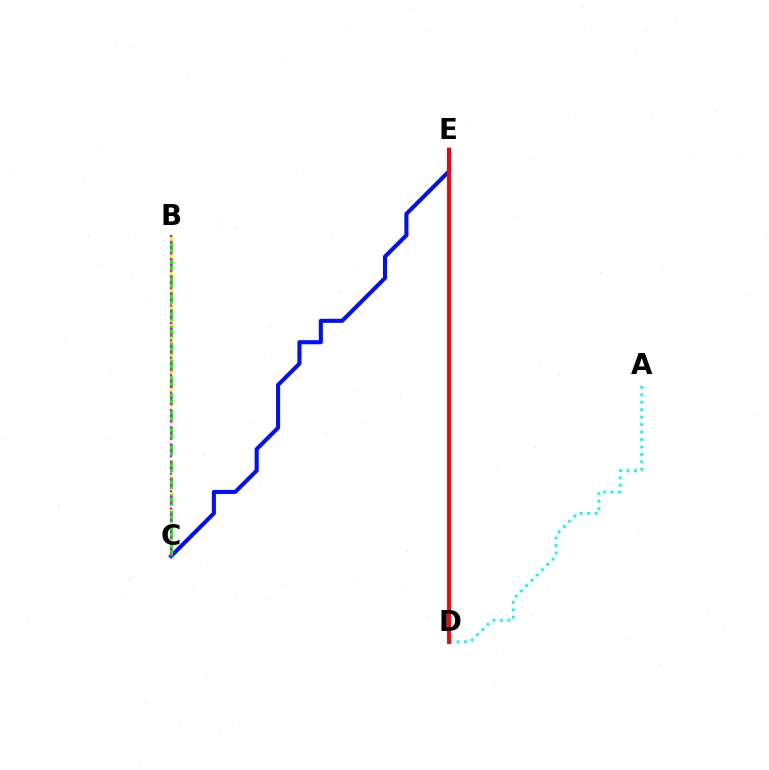{('B', 'C'): [{'color': '#fcf500', 'line_style': 'dashed', 'thickness': 2.18}, {'color': '#08ff00', 'line_style': 'dashed', 'thickness': 2.29}, {'color': '#ee00ff', 'line_style': 'dotted', 'thickness': 1.58}], ('C', 'E'): [{'color': '#0010ff', 'line_style': 'solid', 'thickness': 2.93}], ('A', 'D'): [{'color': '#00fff6', 'line_style': 'dotted', 'thickness': 2.03}], ('D', 'E'): [{'color': '#ff0000', 'line_style': 'solid', 'thickness': 2.8}]}